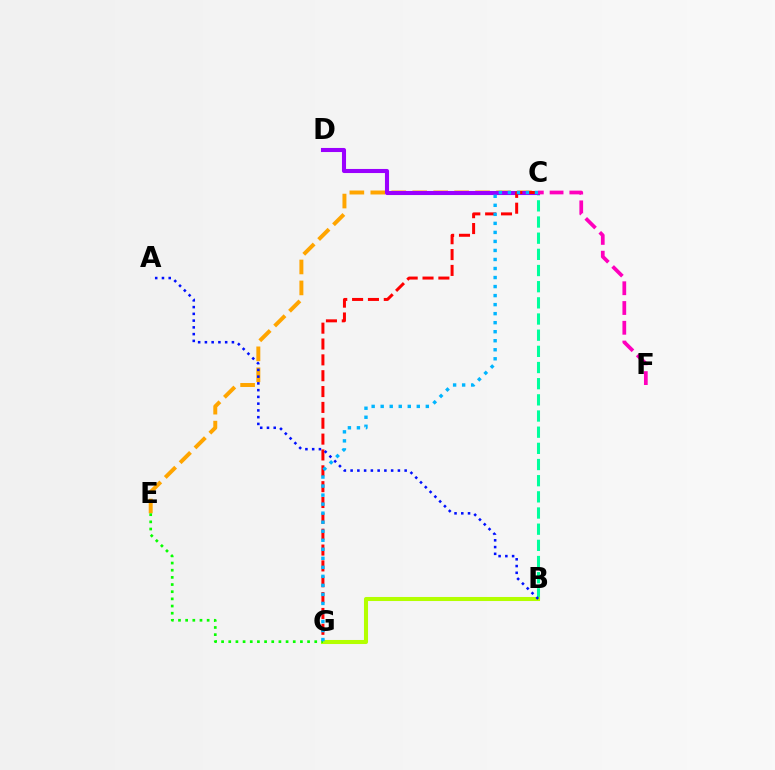{('C', 'E'): [{'color': '#ffa500', 'line_style': 'dashed', 'thickness': 2.85}], ('B', 'C'): [{'color': '#00ff9d', 'line_style': 'dashed', 'thickness': 2.2}], ('C', 'D'): [{'color': '#9b00ff', 'line_style': 'solid', 'thickness': 2.93}], ('C', 'G'): [{'color': '#ff0000', 'line_style': 'dashed', 'thickness': 2.15}, {'color': '#00b5ff', 'line_style': 'dotted', 'thickness': 2.45}], ('B', 'G'): [{'color': '#b3ff00', 'line_style': 'solid', 'thickness': 2.92}], ('E', 'G'): [{'color': '#08ff00', 'line_style': 'dotted', 'thickness': 1.95}], ('A', 'B'): [{'color': '#0010ff', 'line_style': 'dotted', 'thickness': 1.83}], ('C', 'F'): [{'color': '#ff00bd', 'line_style': 'dashed', 'thickness': 2.68}]}